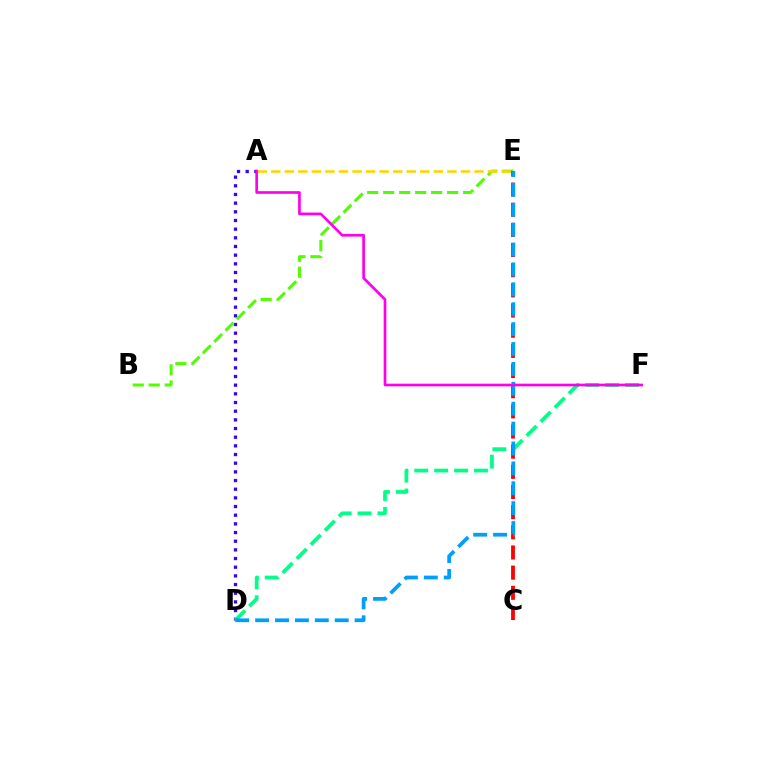{('A', 'D'): [{'color': '#3700ff', 'line_style': 'dotted', 'thickness': 2.36}], ('D', 'F'): [{'color': '#00ff86', 'line_style': 'dashed', 'thickness': 2.7}], ('B', 'E'): [{'color': '#4fff00', 'line_style': 'dashed', 'thickness': 2.17}], ('C', 'E'): [{'color': '#ff0000', 'line_style': 'dashed', 'thickness': 2.74}], ('A', 'E'): [{'color': '#ffd500', 'line_style': 'dashed', 'thickness': 1.84}], ('D', 'E'): [{'color': '#009eff', 'line_style': 'dashed', 'thickness': 2.7}], ('A', 'F'): [{'color': '#ff00ed', 'line_style': 'solid', 'thickness': 1.93}]}